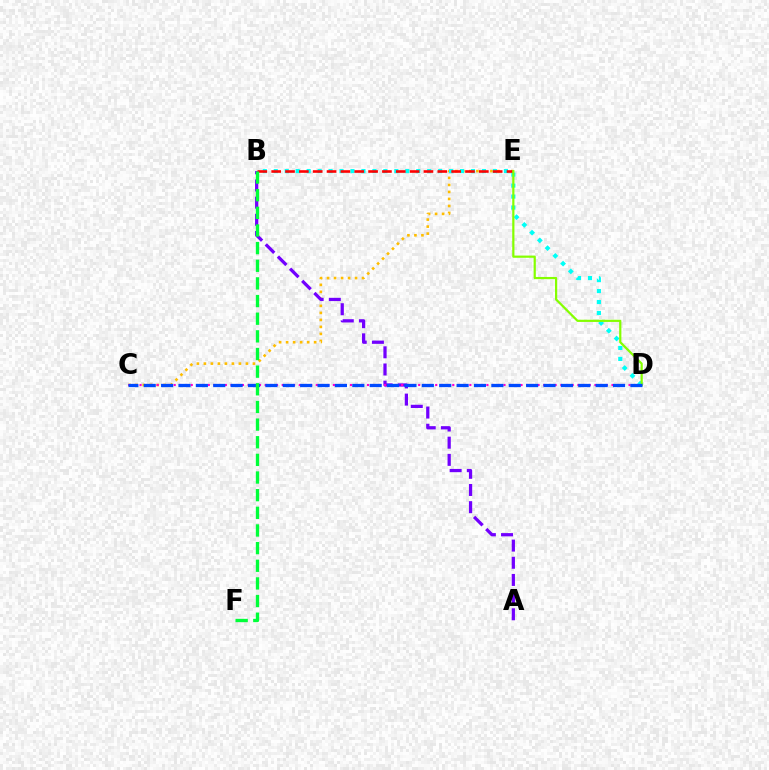{('C', 'E'): [{'color': '#ffbd00', 'line_style': 'dotted', 'thickness': 1.9}], ('A', 'B'): [{'color': '#7200ff', 'line_style': 'dashed', 'thickness': 2.33}], ('C', 'D'): [{'color': '#ff00cf', 'line_style': 'dotted', 'thickness': 1.54}, {'color': '#004bff', 'line_style': 'dashed', 'thickness': 2.36}], ('B', 'D'): [{'color': '#00fff6', 'line_style': 'dotted', 'thickness': 2.98}], ('B', 'E'): [{'color': '#ff0000', 'line_style': 'dashed', 'thickness': 1.88}], ('D', 'E'): [{'color': '#84ff00', 'line_style': 'solid', 'thickness': 1.59}], ('B', 'F'): [{'color': '#00ff39', 'line_style': 'dashed', 'thickness': 2.4}]}